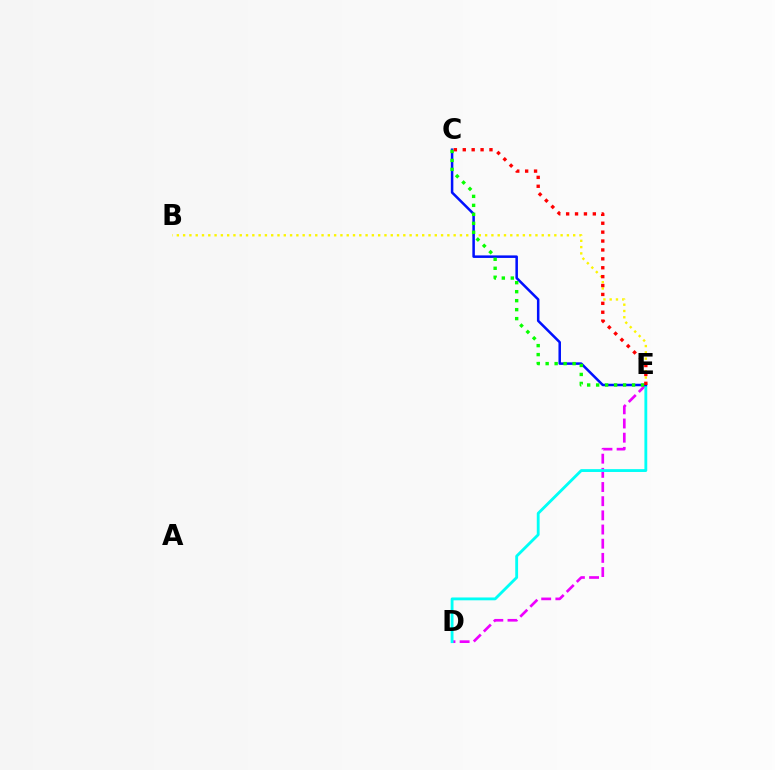{('B', 'E'): [{'color': '#fcf500', 'line_style': 'dotted', 'thickness': 1.71}], ('D', 'E'): [{'color': '#ee00ff', 'line_style': 'dashed', 'thickness': 1.93}, {'color': '#00fff6', 'line_style': 'solid', 'thickness': 2.04}], ('C', 'E'): [{'color': '#0010ff', 'line_style': 'solid', 'thickness': 1.82}, {'color': '#08ff00', 'line_style': 'dotted', 'thickness': 2.44}, {'color': '#ff0000', 'line_style': 'dotted', 'thickness': 2.42}]}